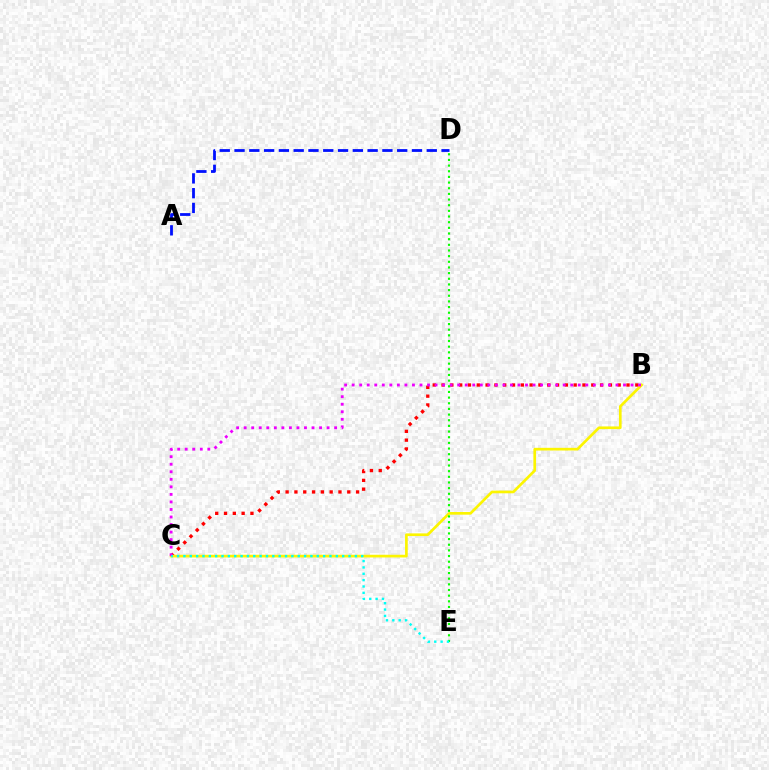{('B', 'C'): [{'color': '#ff0000', 'line_style': 'dotted', 'thickness': 2.39}, {'color': '#fcf500', 'line_style': 'solid', 'thickness': 1.94}, {'color': '#ee00ff', 'line_style': 'dotted', 'thickness': 2.05}], ('D', 'E'): [{'color': '#08ff00', 'line_style': 'dotted', 'thickness': 1.54}], ('A', 'D'): [{'color': '#0010ff', 'line_style': 'dashed', 'thickness': 2.01}], ('C', 'E'): [{'color': '#00fff6', 'line_style': 'dotted', 'thickness': 1.73}]}